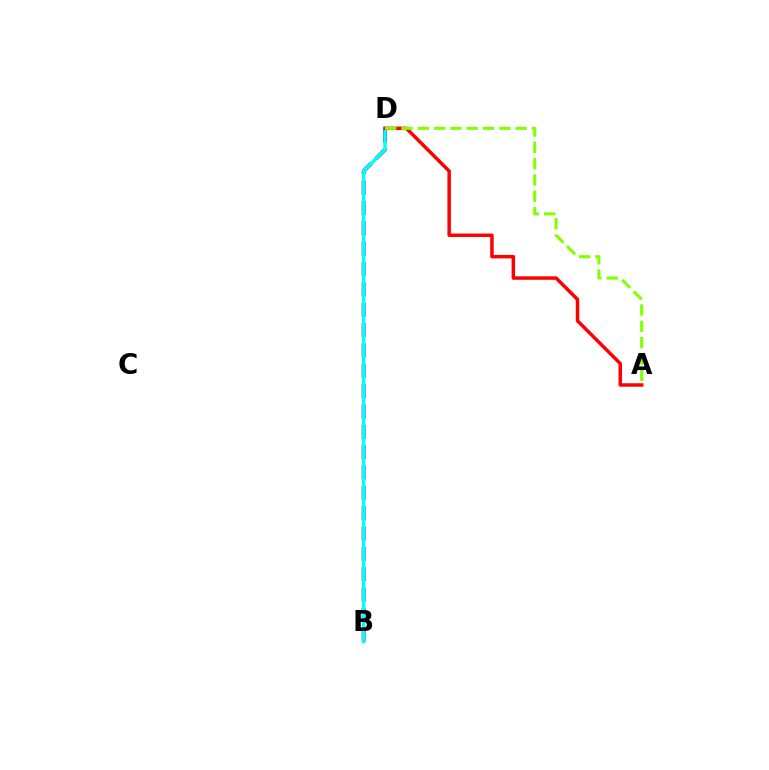{('B', 'D'): [{'color': '#7200ff', 'line_style': 'dashed', 'thickness': 2.76}, {'color': '#00fff6', 'line_style': 'solid', 'thickness': 2.43}], ('A', 'D'): [{'color': '#ff0000', 'line_style': 'solid', 'thickness': 2.5}, {'color': '#84ff00', 'line_style': 'dashed', 'thickness': 2.21}]}